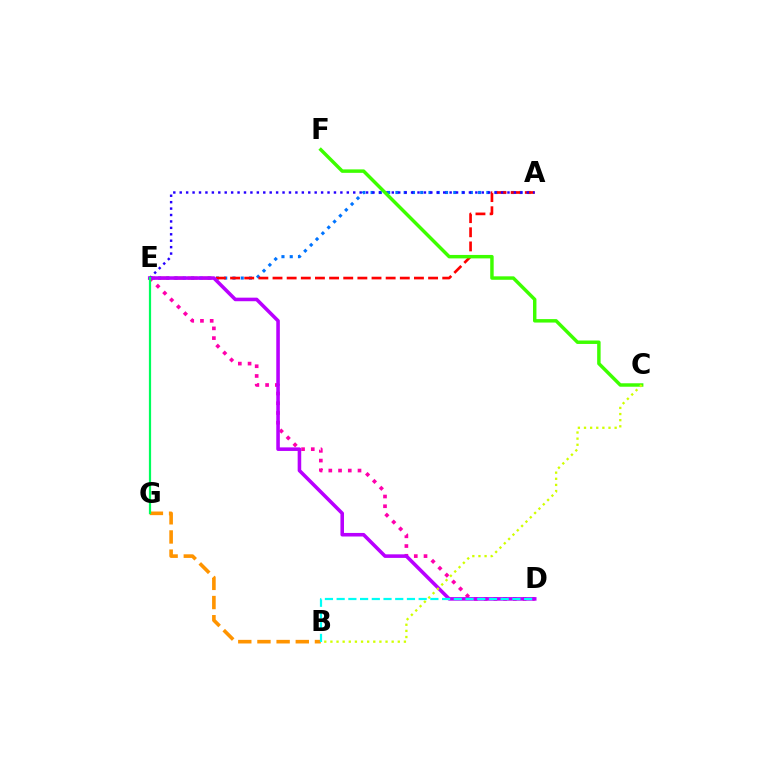{('D', 'E'): [{'color': '#ff00ac', 'line_style': 'dotted', 'thickness': 2.64}, {'color': '#b900ff', 'line_style': 'solid', 'thickness': 2.57}], ('A', 'E'): [{'color': '#0074ff', 'line_style': 'dotted', 'thickness': 2.25}, {'color': '#ff0000', 'line_style': 'dashed', 'thickness': 1.92}, {'color': '#2500ff', 'line_style': 'dotted', 'thickness': 1.75}], ('B', 'G'): [{'color': '#ff9400', 'line_style': 'dashed', 'thickness': 2.6}], ('E', 'G'): [{'color': '#00ff5c', 'line_style': 'solid', 'thickness': 1.59}], ('C', 'F'): [{'color': '#3dff00', 'line_style': 'solid', 'thickness': 2.49}], ('B', 'D'): [{'color': '#00fff6', 'line_style': 'dashed', 'thickness': 1.59}], ('B', 'C'): [{'color': '#d1ff00', 'line_style': 'dotted', 'thickness': 1.66}]}